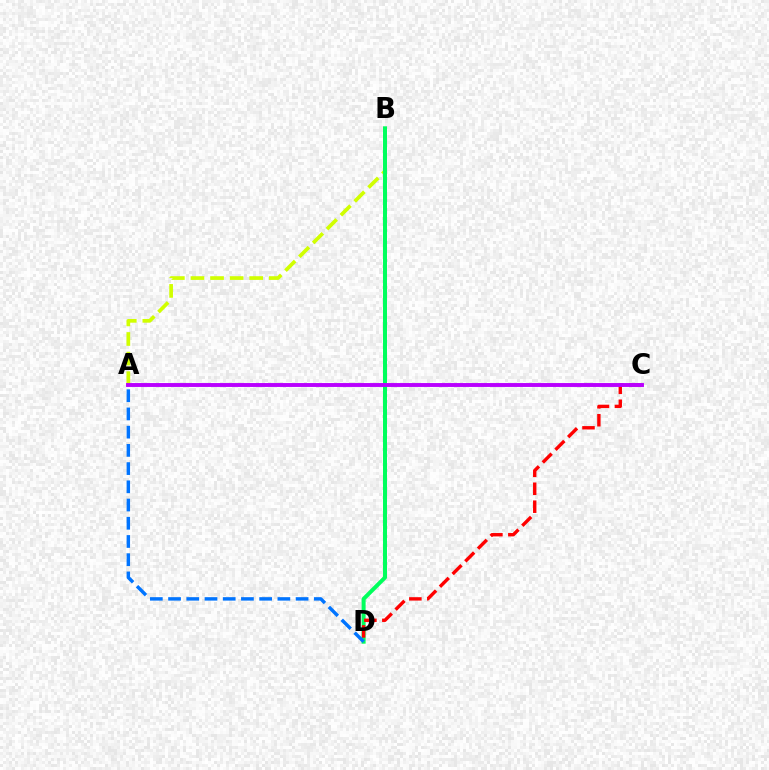{('A', 'B'): [{'color': '#d1ff00', 'line_style': 'dashed', 'thickness': 2.66}], ('B', 'D'): [{'color': '#00ff5c', 'line_style': 'solid', 'thickness': 2.88}], ('C', 'D'): [{'color': '#ff0000', 'line_style': 'dashed', 'thickness': 2.44}], ('A', 'D'): [{'color': '#0074ff', 'line_style': 'dashed', 'thickness': 2.48}], ('A', 'C'): [{'color': '#b900ff', 'line_style': 'solid', 'thickness': 2.8}]}